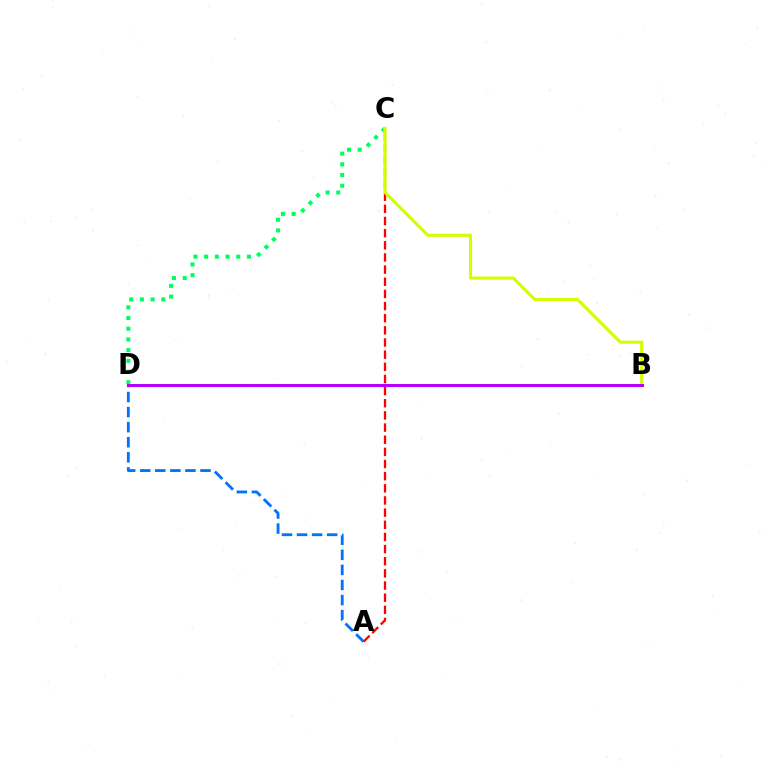{('A', 'D'): [{'color': '#0074ff', 'line_style': 'dashed', 'thickness': 2.05}], ('C', 'D'): [{'color': '#00ff5c', 'line_style': 'dotted', 'thickness': 2.91}], ('A', 'C'): [{'color': '#ff0000', 'line_style': 'dashed', 'thickness': 1.65}], ('B', 'C'): [{'color': '#d1ff00', 'line_style': 'solid', 'thickness': 2.22}], ('B', 'D'): [{'color': '#b900ff', 'line_style': 'solid', 'thickness': 2.17}]}